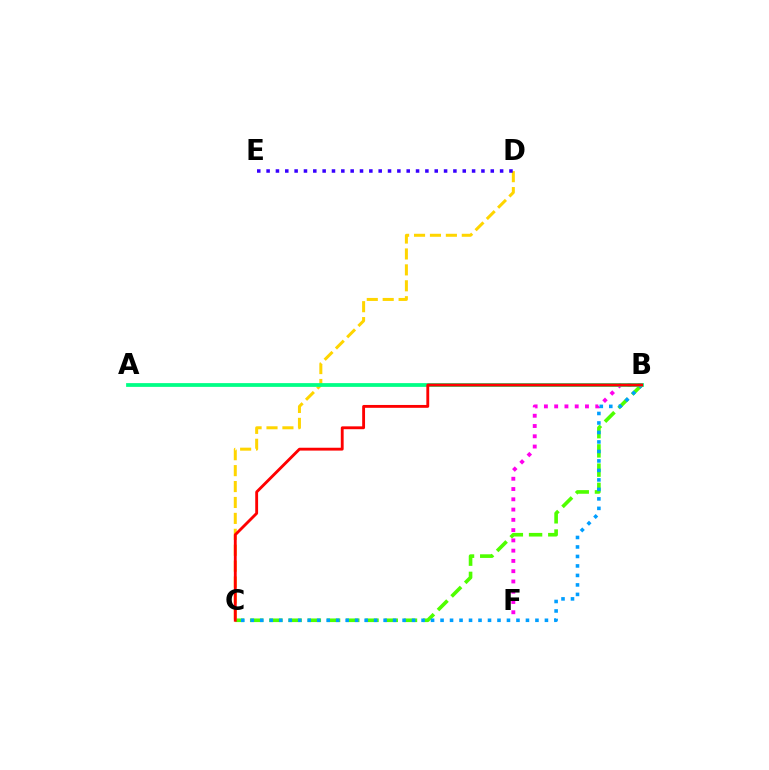{('B', 'F'): [{'color': '#ff00ed', 'line_style': 'dotted', 'thickness': 2.79}], ('B', 'C'): [{'color': '#4fff00', 'line_style': 'dashed', 'thickness': 2.61}, {'color': '#009eff', 'line_style': 'dotted', 'thickness': 2.58}, {'color': '#ff0000', 'line_style': 'solid', 'thickness': 2.05}], ('C', 'D'): [{'color': '#ffd500', 'line_style': 'dashed', 'thickness': 2.16}], ('A', 'B'): [{'color': '#00ff86', 'line_style': 'solid', 'thickness': 2.71}], ('D', 'E'): [{'color': '#3700ff', 'line_style': 'dotted', 'thickness': 2.54}]}